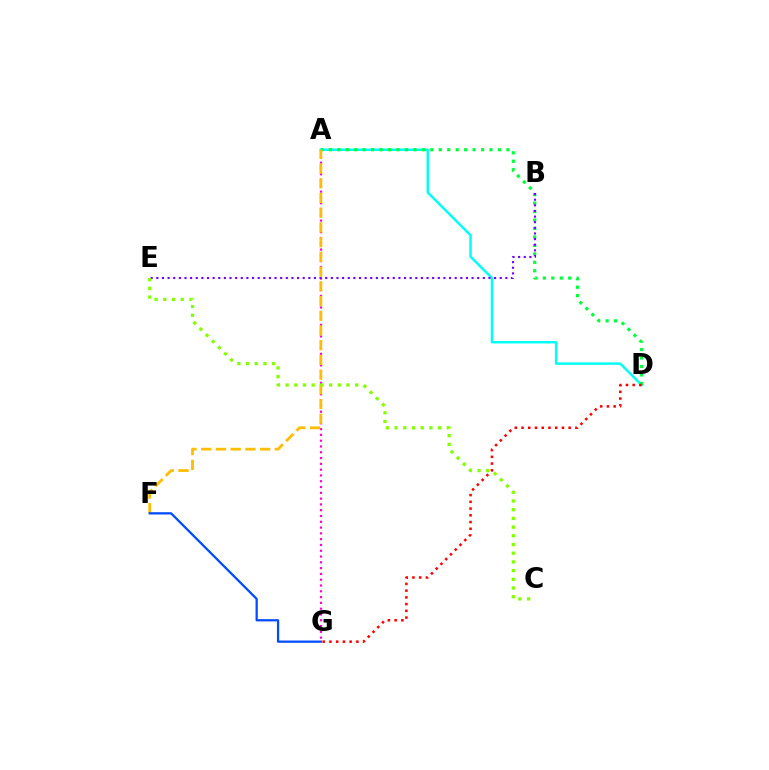{('A', 'G'): [{'color': '#ff00cf', 'line_style': 'dotted', 'thickness': 1.57}], ('A', 'D'): [{'color': '#00fff6', 'line_style': 'solid', 'thickness': 1.77}, {'color': '#00ff39', 'line_style': 'dotted', 'thickness': 2.3}], ('B', 'E'): [{'color': '#7200ff', 'line_style': 'dotted', 'thickness': 1.53}], ('A', 'F'): [{'color': '#ffbd00', 'line_style': 'dashed', 'thickness': 2.0}], ('C', 'E'): [{'color': '#84ff00', 'line_style': 'dotted', 'thickness': 2.36}], ('F', 'G'): [{'color': '#004bff', 'line_style': 'solid', 'thickness': 1.62}], ('D', 'G'): [{'color': '#ff0000', 'line_style': 'dotted', 'thickness': 1.83}]}